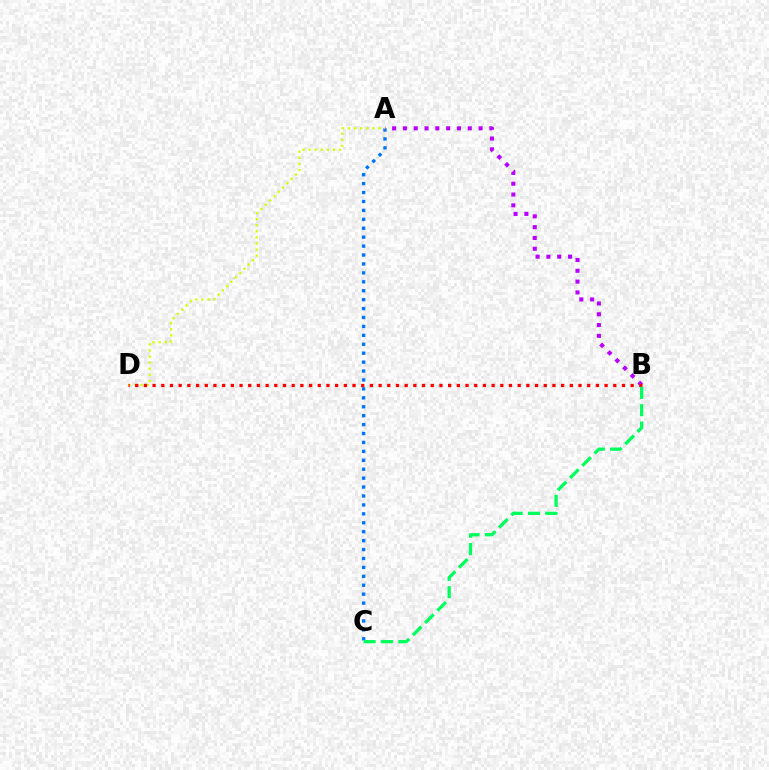{('A', 'C'): [{'color': '#0074ff', 'line_style': 'dotted', 'thickness': 2.42}], ('A', 'B'): [{'color': '#b900ff', 'line_style': 'dotted', 'thickness': 2.94}], ('A', 'D'): [{'color': '#d1ff00', 'line_style': 'dotted', 'thickness': 1.65}], ('B', 'D'): [{'color': '#ff0000', 'line_style': 'dotted', 'thickness': 2.36}], ('B', 'C'): [{'color': '#00ff5c', 'line_style': 'dashed', 'thickness': 2.35}]}